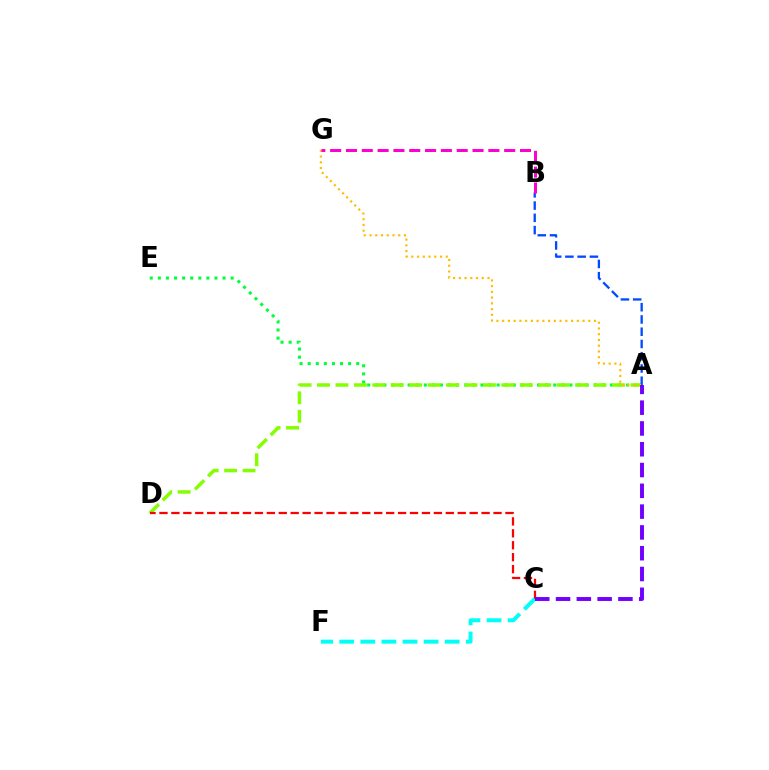{('A', 'E'): [{'color': '#00ff39', 'line_style': 'dotted', 'thickness': 2.2}], ('A', 'D'): [{'color': '#84ff00', 'line_style': 'dashed', 'thickness': 2.5}], ('C', 'D'): [{'color': '#ff0000', 'line_style': 'dashed', 'thickness': 1.62}], ('A', 'B'): [{'color': '#004bff', 'line_style': 'dashed', 'thickness': 1.66}], ('C', 'F'): [{'color': '#00fff6', 'line_style': 'dashed', 'thickness': 2.86}], ('A', 'G'): [{'color': '#ffbd00', 'line_style': 'dotted', 'thickness': 1.56}], ('A', 'C'): [{'color': '#7200ff', 'line_style': 'dashed', 'thickness': 2.82}], ('B', 'G'): [{'color': '#ff00cf', 'line_style': 'dashed', 'thickness': 2.15}]}